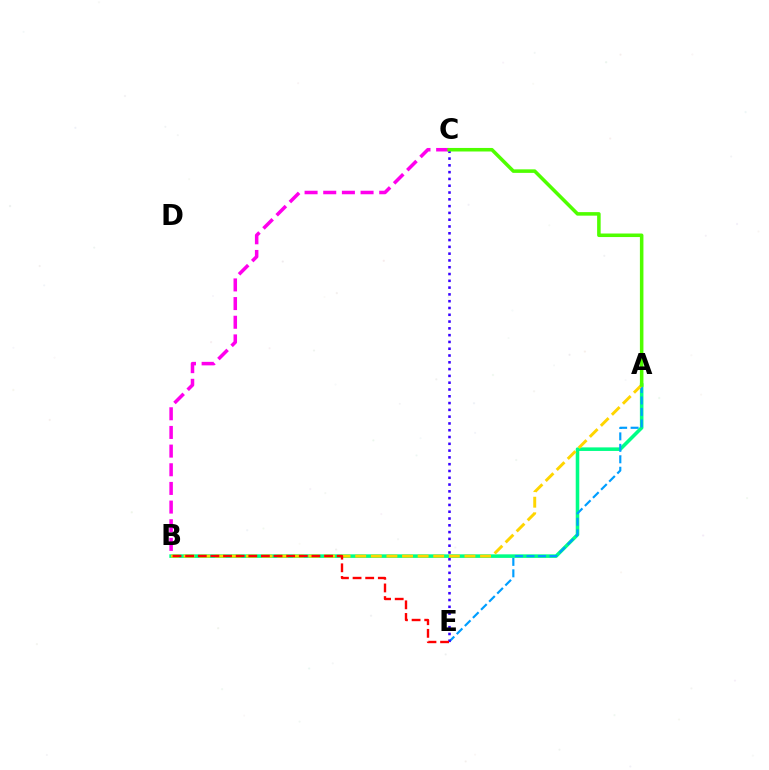{('A', 'B'): [{'color': '#00ff86', 'line_style': 'solid', 'thickness': 2.56}, {'color': '#ffd500', 'line_style': 'dashed', 'thickness': 2.12}], ('A', 'E'): [{'color': '#009eff', 'line_style': 'dashed', 'thickness': 1.56}], ('C', 'E'): [{'color': '#3700ff', 'line_style': 'dotted', 'thickness': 1.85}], ('B', 'E'): [{'color': '#ff0000', 'line_style': 'dashed', 'thickness': 1.72}], ('B', 'C'): [{'color': '#ff00ed', 'line_style': 'dashed', 'thickness': 2.54}], ('A', 'C'): [{'color': '#4fff00', 'line_style': 'solid', 'thickness': 2.55}]}